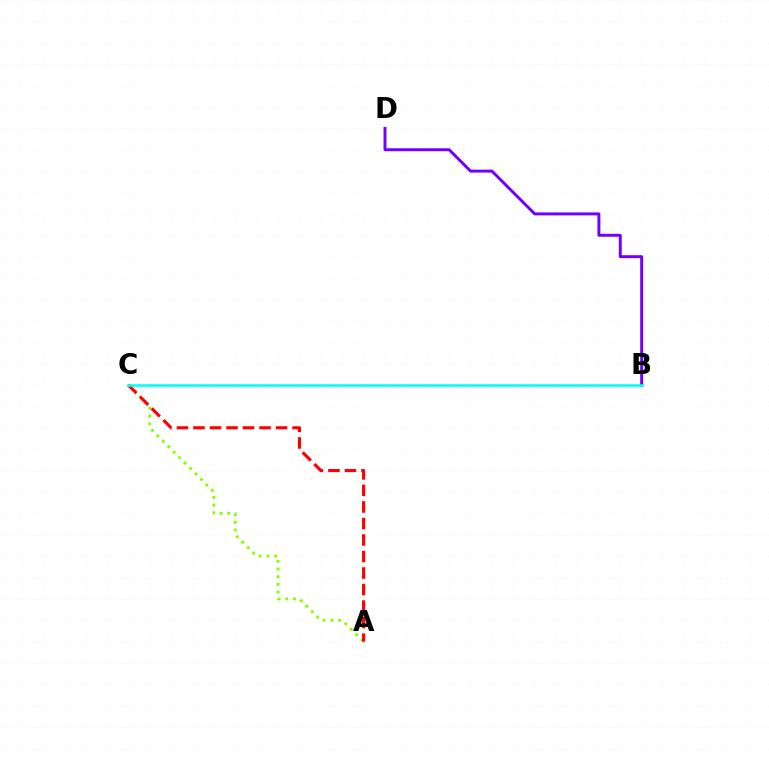{('A', 'C'): [{'color': '#84ff00', 'line_style': 'dotted', 'thickness': 2.09}, {'color': '#ff0000', 'line_style': 'dashed', 'thickness': 2.24}], ('B', 'D'): [{'color': '#7200ff', 'line_style': 'solid', 'thickness': 2.14}], ('B', 'C'): [{'color': '#00fff6', 'line_style': 'solid', 'thickness': 1.85}]}